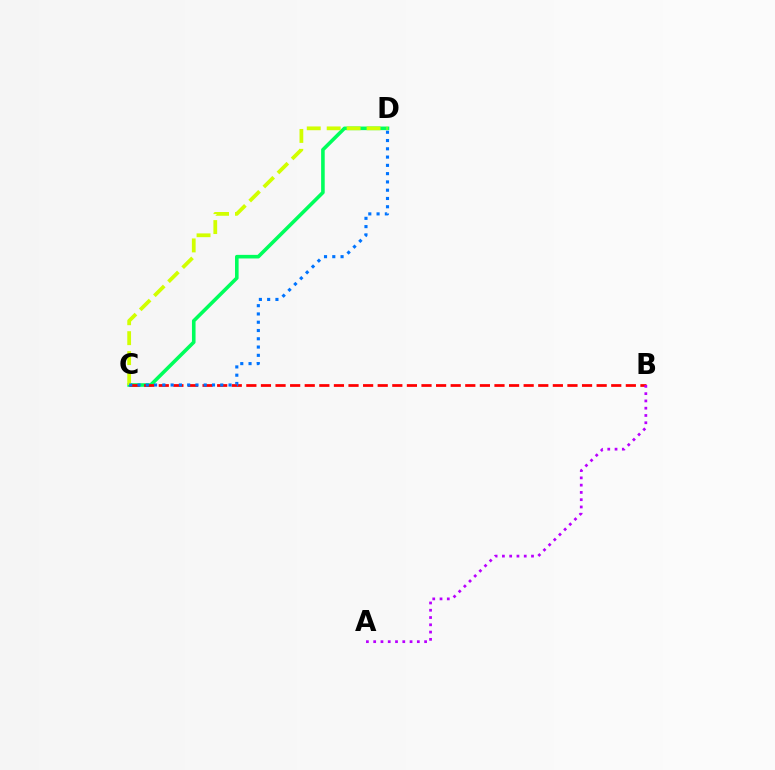{('C', 'D'): [{'color': '#00ff5c', 'line_style': 'solid', 'thickness': 2.58}, {'color': '#d1ff00', 'line_style': 'dashed', 'thickness': 2.71}, {'color': '#0074ff', 'line_style': 'dotted', 'thickness': 2.25}], ('B', 'C'): [{'color': '#ff0000', 'line_style': 'dashed', 'thickness': 1.98}], ('A', 'B'): [{'color': '#b900ff', 'line_style': 'dotted', 'thickness': 1.98}]}